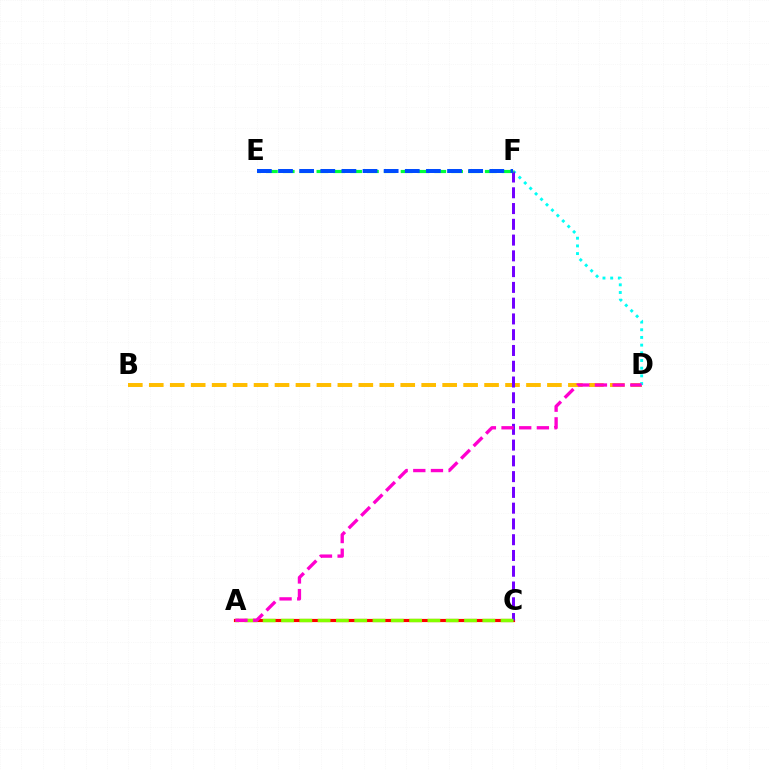{('B', 'D'): [{'color': '#ffbd00', 'line_style': 'dashed', 'thickness': 2.85}], ('A', 'C'): [{'color': '#ff0000', 'line_style': 'solid', 'thickness': 2.28}, {'color': '#84ff00', 'line_style': 'dashed', 'thickness': 2.49}], ('D', 'F'): [{'color': '#00fff6', 'line_style': 'dotted', 'thickness': 2.09}], ('C', 'F'): [{'color': '#7200ff', 'line_style': 'dashed', 'thickness': 2.14}], ('E', 'F'): [{'color': '#00ff39', 'line_style': 'dashed', 'thickness': 2.29}, {'color': '#004bff', 'line_style': 'dashed', 'thickness': 2.87}], ('A', 'D'): [{'color': '#ff00cf', 'line_style': 'dashed', 'thickness': 2.4}]}